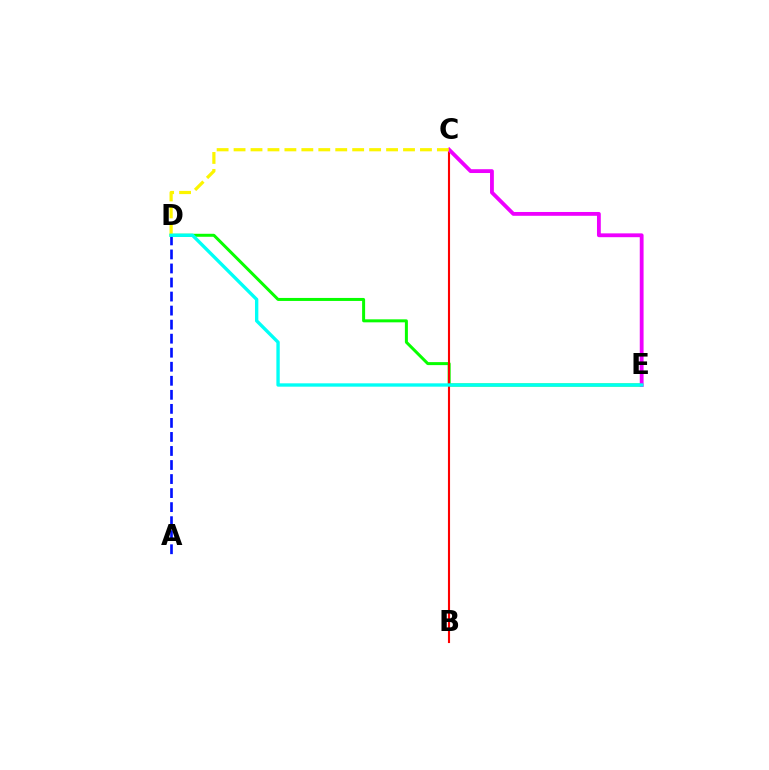{('D', 'E'): [{'color': '#08ff00', 'line_style': 'solid', 'thickness': 2.16}, {'color': '#00fff6', 'line_style': 'solid', 'thickness': 2.42}], ('A', 'D'): [{'color': '#0010ff', 'line_style': 'dashed', 'thickness': 1.91}], ('B', 'C'): [{'color': '#ff0000', 'line_style': 'solid', 'thickness': 1.53}], ('C', 'E'): [{'color': '#ee00ff', 'line_style': 'solid', 'thickness': 2.75}], ('C', 'D'): [{'color': '#fcf500', 'line_style': 'dashed', 'thickness': 2.3}]}